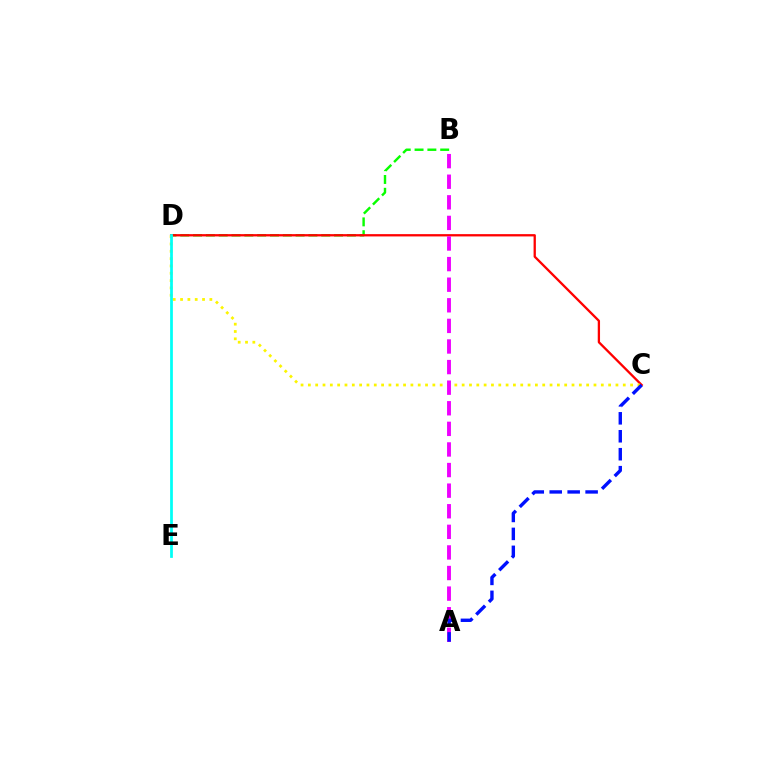{('B', 'D'): [{'color': '#08ff00', 'line_style': 'dashed', 'thickness': 1.74}], ('C', 'D'): [{'color': '#ff0000', 'line_style': 'solid', 'thickness': 1.66}, {'color': '#fcf500', 'line_style': 'dotted', 'thickness': 1.99}], ('A', 'B'): [{'color': '#ee00ff', 'line_style': 'dashed', 'thickness': 2.8}], ('D', 'E'): [{'color': '#00fff6', 'line_style': 'solid', 'thickness': 1.98}], ('A', 'C'): [{'color': '#0010ff', 'line_style': 'dashed', 'thickness': 2.44}]}